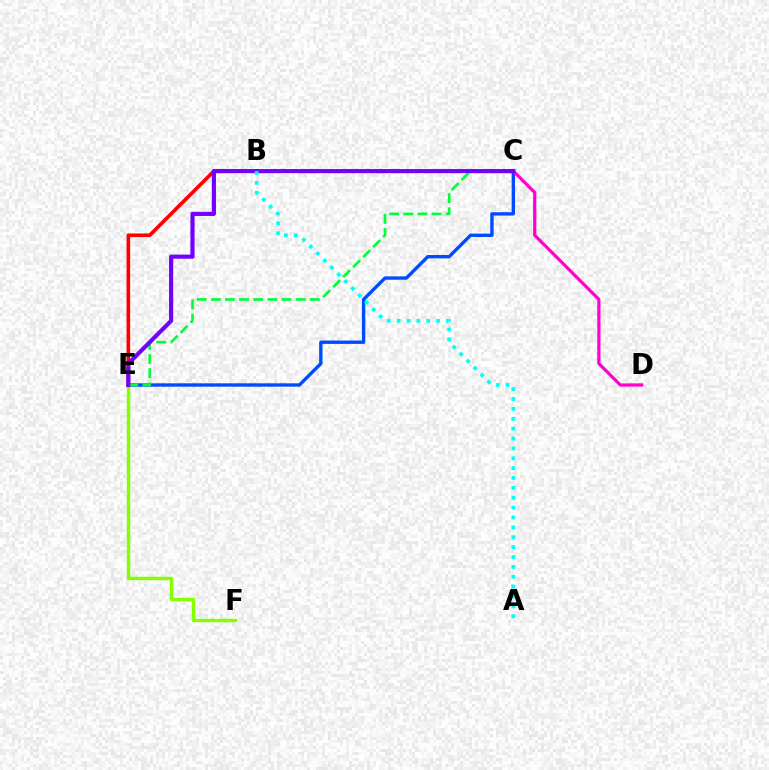{('C', 'E'): [{'color': '#004bff', 'line_style': 'solid', 'thickness': 2.42}, {'color': '#00ff39', 'line_style': 'dashed', 'thickness': 1.92}, {'color': '#7200ff', 'line_style': 'solid', 'thickness': 2.98}], ('B', 'E'): [{'color': '#ff0000', 'line_style': 'solid', 'thickness': 2.61}], ('B', 'C'): [{'color': '#ffbd00', 'line_style': 'solid', 'thickness': 1.69}], ('C', 'D'): [{'color': '#ff00cf', 'line_style': 'solid', 'thickness': 2.32}], ('E', 'F'): [{'color': '#84ff00', 'line_style': 'solid', 'thickness': 2.47}], ('A', 'B'): [{'color': '#00fff6', 'line_style': 'dotted', 'thickness': 2.68}]}